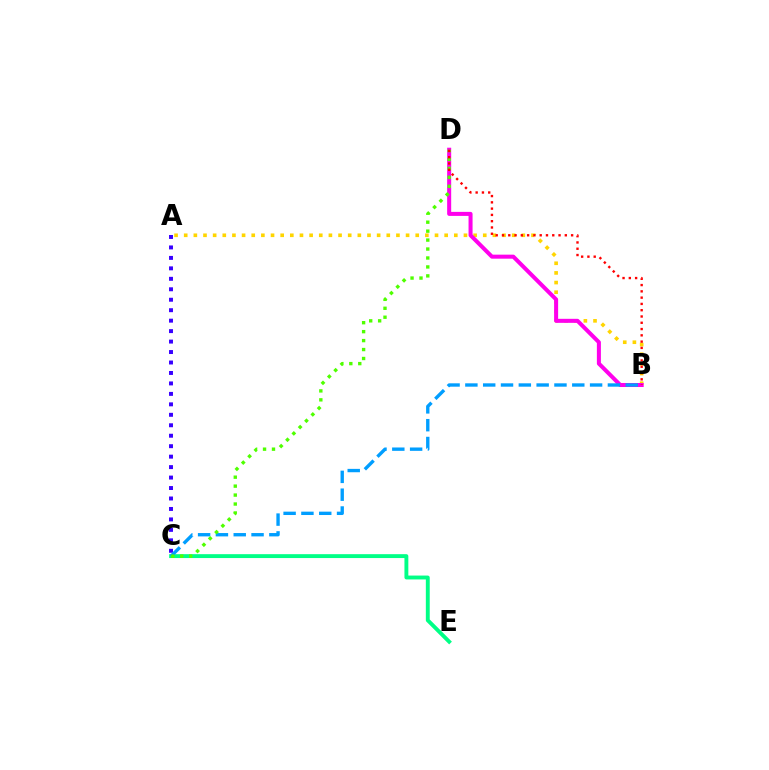{('A', 'B'): [{'color': '#ffd500', 'line_style': 'dotted', 'thickness': 2.62}], ('B', 'D'): [{'color': '#ff00ed', 'line_style': 'solid', 'thickness': 2.9}, {'color': '#ff0000', 'line_style': 'dotted', 'thickness': 1.71}], ('A', 'C'): [{'color': '#3700ff', 'line_style': 'dotted', 'thickness': 2.84}], ('C', 'E'): [{'color': '#00ff86', 'line_style': 'solid', 'thickness': 2.8}], ('B', 'C'): [{'color': '#009eff', 'line_style': 'dashed', 'thickness': 2.42}], ('C', 'D'): [{'color': '#4fff00', 'line_style': 'dotted', 'thickness': 2.43}]}